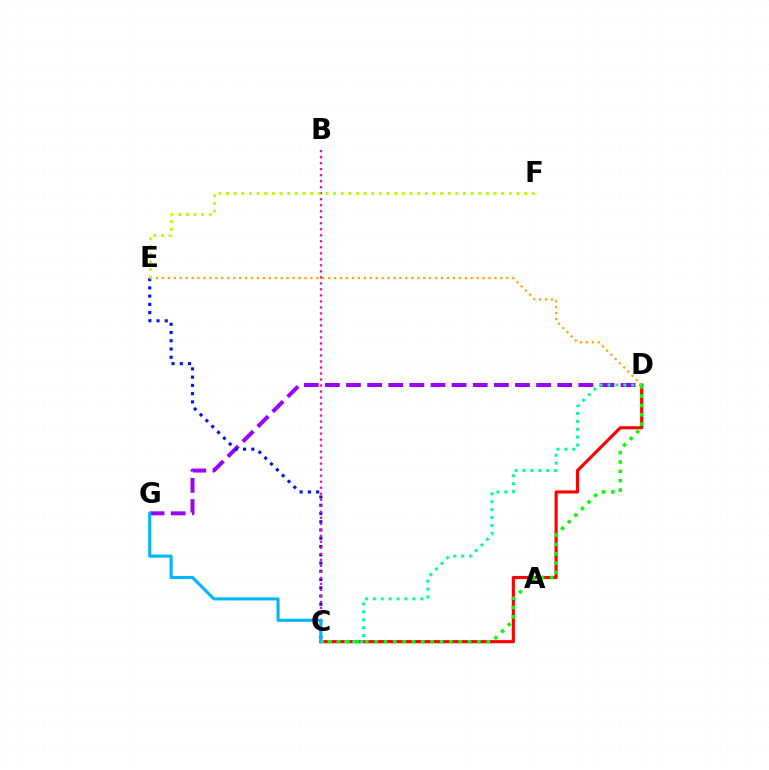{('C', 'D'): [{'color': '#ff0000', 'line_style': 'solid', 'thickness': 2.25}, {'color': '#00ff9d', 'line_style': 'dotted', 'thickness': 2.15}, {'color': '#08ff00', 'line_style': 'dotted', 'thickness': 2.54}], ('D', 'G'): [{'color': '#9b00ff', 'line_style': 'dashed', 'thickness': 2.87}], ('C', 'E'): [{'color': '#0010ff', 'line_style': 'dotted', 'thickness': 2.24}], ('B', 'C'): [{'color': '#ff00bd', 'line_style': 'dotted', 'thickness': 1.63}], ('C', 'G'): [{'color': '#00b5ff', 'line_style': 'solid', 'thickness': 2.21}], ('D', 'E'): [{'color': '#ffa500', 'line_style': 'dotted', 'thickness': 1.61}], ('E', 'F'): [{'color': '#b3ff00', 'line_style': 'dotted', 'thickness': 2.08}]}